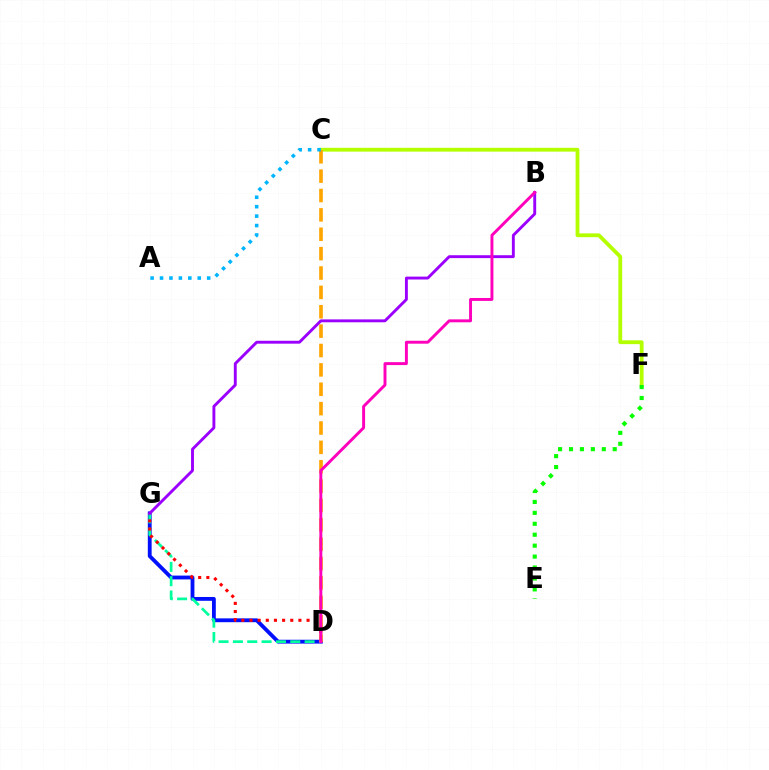{('C', 'F'): [{'color': '#b3ff00', 'line_style': 'solid', 'thickness': 2.73}], ('E', 'F'): [{'color': '#08ff00', 'line_style': 'dotted', 'thickness': 2.97}], ('D', 'G'): [{'color': '#0010ff', 'line_style': 'solid', 'thickness': 2.75}, {'color': '#00ff9d', 'line_style': 'dashed', 'thickness': 1.95}, {'color': '#ff0000', 'line_style': 'dotted', 'thickness': 2.22}], ('B', 'G'): [{'color': '#9b00ff', 'line_style': 'solid', 'thickness': 2.09}], ('C', 'D'): [{'color': '#ffa500', 'line_style': 'dashed', 'thickness': 2.63}], ('B', 'D'): [{'color': '#ff00bd', 'line_style': 'solid', 'thickness': 2.11}], ('A', 'C'): [{'color': '#00b5ff', 'line_style': 'dotted', 'thickness': 2.56}]}